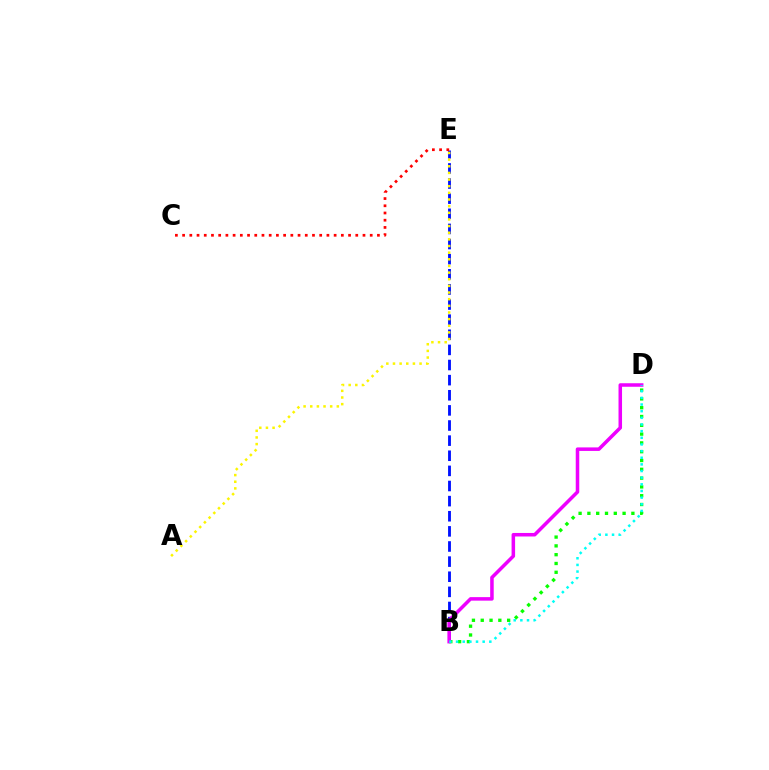{('B', 'D'): [{'color': '#08ff00', 'line_style': 'dotted', 'thickness': 2.39}, {'color': '#ee00ff', 'line_style': 'solid', 'thickness': 2.54}, {'color': '#00fff6', 'line_style': 'dotted', 'thickness': 1.81}], ('B', 'E'): [{'color': '#0010ff', 'line_style': 'dashed', 'thickness': 2.05}], ('A', 'E'): [{'color': '#fcf500', 'line_style': 'dotted', 'thickness': 1.81}], ('C', 'E'): [{'color': '#ff0000', 'line_style': 'dotted', 'thickness': 1.96}]}